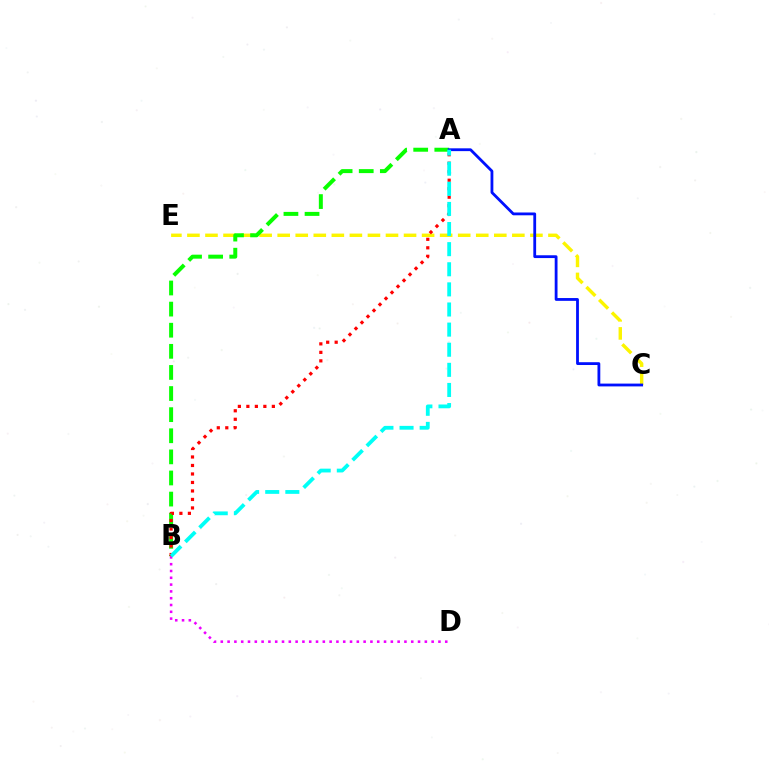{('B', 'D'): [{'color': '#ee00ff', 'line_style': 'dotted', 'thickness': 1.85}], ('C', 'E'): [{'color': '#fcf500', 'line_style': 'dashed', 'thickness': 2.45}], ('A', 'B'): [{'color': '#08ff00', 'line_style': 'dashed', 'thickness': 2.87}, {'color': '#ff0000', 'line_style': 'dotted', 'thickness': 2.31}, {'color': '#00fff6', 'line_style': 'dashed', 'thickness': 2.73}], ('A', 'C'): [{'color': '#0010ff', 'line_style': 'solid', 'thickness': 2.02}]}